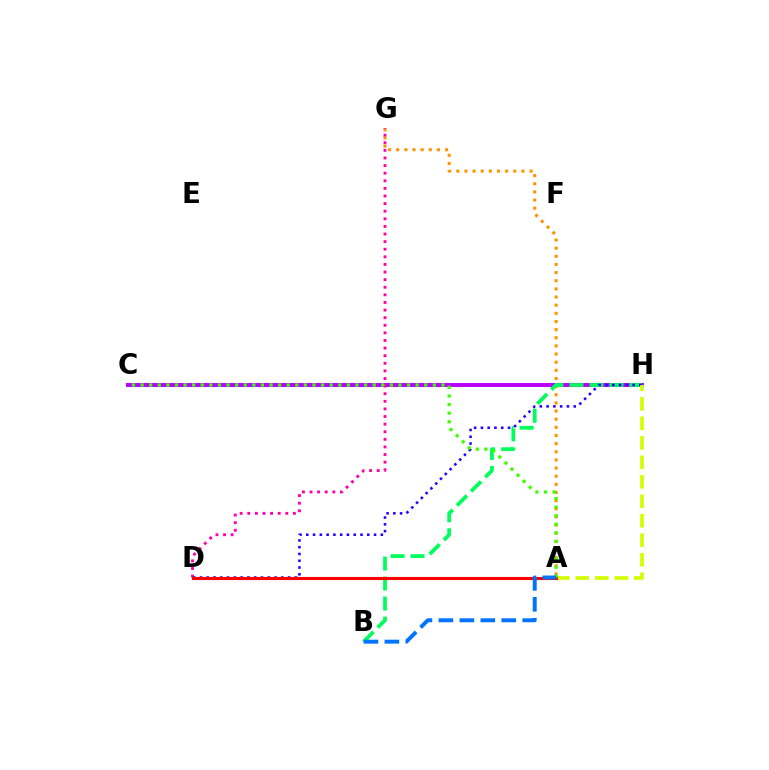{('A', 'G'): [{'color': '#ff9400', 'line_style': 'dotted', 'thickness': 2.21}], ('C', 'H'): [{'color': '#b900ff', 'line_style': 'solid', 'thickness': 2.85}], ('D', 'G'): [{'color': '#ff00ac', 'line_style': 'dotted', 'thickness': 2.07}], ('B', 'H'): [{'color': '#00ff5c', 'line_style': 'dashed', 'thickness': 2.72}], ('D', 'H'): [{'color': '#2500ff', 'line_style': 'dotted', 'thickness': 1.84}], ('A', 'D'): [{'color': '#00fff6', 'line_style': 'dashed', 'thickness': 1.93}, {'color': '#ff0000', 'line_style': 'solid', 'thickness': 2.24}], ('A', 'H'): [{'color': '#d1ff00', 'line_style': 'dashed', 'thickness': 2.65}], ('A', 'C'): [{'color': '#3dff00', 'line_style': 'dotted', 'thickness': 2.34}], ('A', 'B'): [{'color': '#0074ff', 'line_style': 'dashed', 'thickness': 2.85}]}